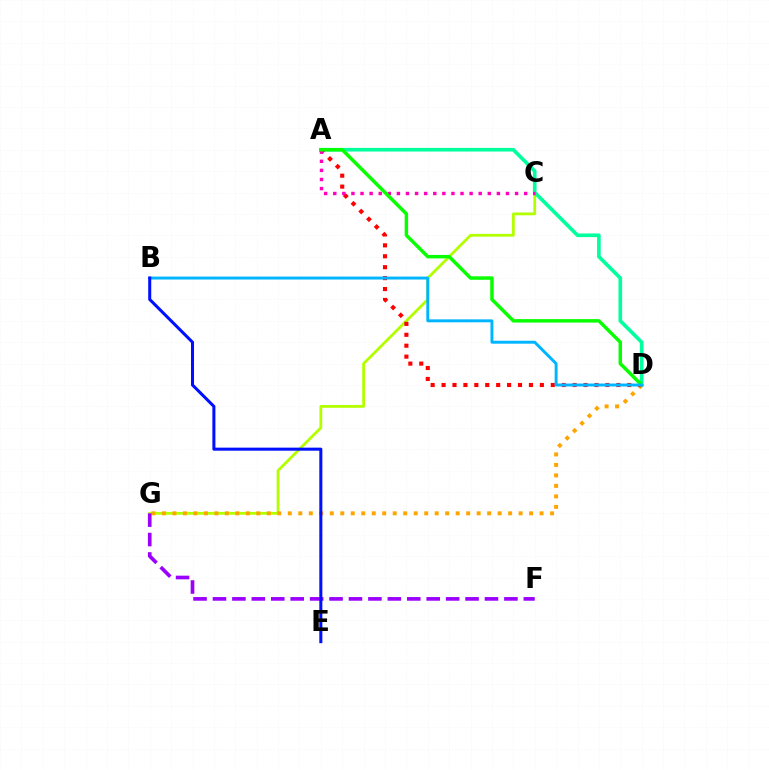{('C', 'G'): [{'color': '#b3ff00', 'line_style': 'solid', 'thickness': 2.02}], ('A', 'D'): [{'color': '#00ff9d', 'line_style': 'solid', 'thickness': 2.62}, {'color': '#ff0000', 'line_style': 'dotted', 'thickness': 2.97}, {'color': '#08ff00', 'line_style': 'solid', 'thickness': 2.49}], ('D', 'G'): [{'color': '#ffa500', 'line_style': 'dotted', 'thickness': 2.85}], ('A', 'C'): [{'color': '#ff00bd', 'line_style': 'dotted', 'thickness': 2.47}], ('F', 'G'): [{'color': '#9b00ff', 'line_style': 'dashed', 'thickness': 2.64}], ('B', 'D'): [{'color': '#00b5ff', 'line_style': 'solid', 'thickness': 2.12}], ('B', 'E'): [{'color': '#0010ff', 'line_style': 'solid', 'thickness': 2.19}]}